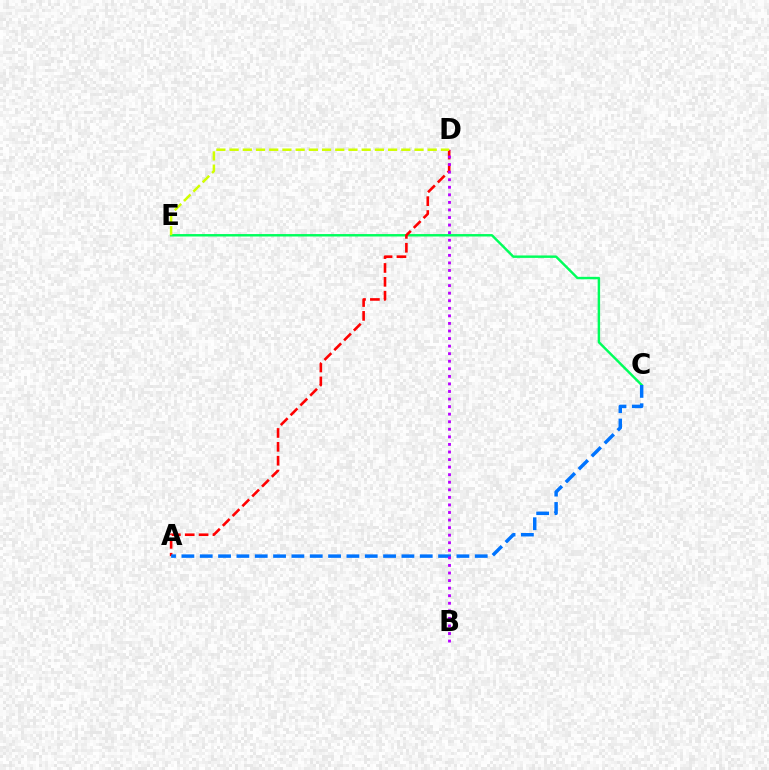{('C', 'E'): [{'color': '#00ff5c', 'line_style': 'solid', 'thickness': 1.76}], ('A', 'D'): [{'color': '#ff0000', 'line_style': 'dashed', 'thickness': 1.88}], ('A', 'C'): [{'color': '#0074ff', 'line_style': 'dashed', 'thickness': 2.49}], ('B', 'D'): [{'color': '#b900ff', 'line_style': 'dotted', 'thickness': 2.05}], ('D', 'E'): [{'color': '#d1ff00', 'line_style': 'dashed', 'thickness': 1.79}]}